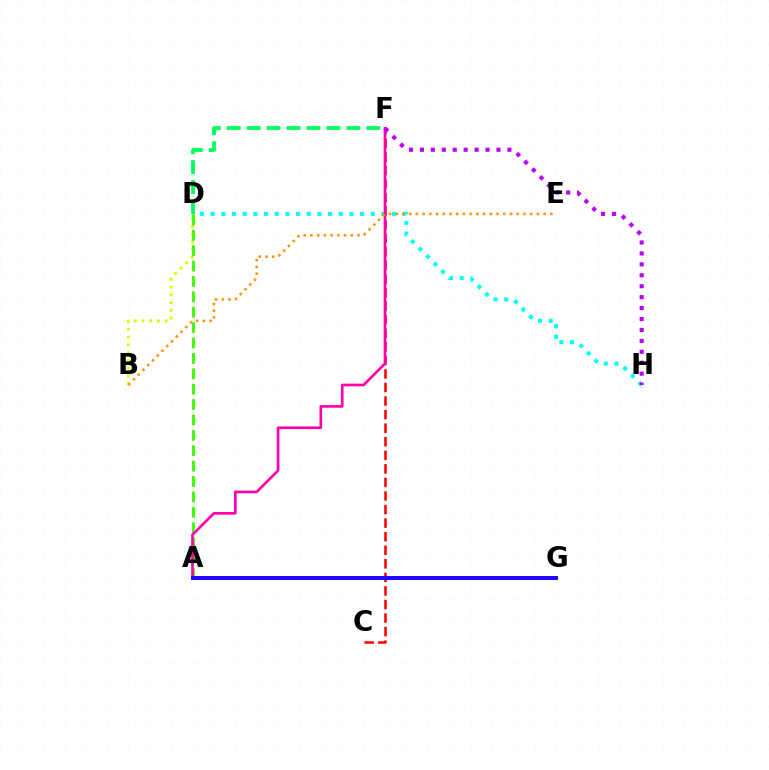{('B', 'D'): [{'color': '#d1ff00', 'line_style': 'dotted', 'thickness': 2.1}], ('D', 'H'): [{'color': '#00fff6', 'line_style': 'dotted', 'thickness': 2.9}], ('A', 'G'): [{'color': '#0074ff', 'line_style': 'solid', 'thickness': 2.59}, {'color': '#2500ff', 'line_style': 'solid', 'thickness': 2.81}], ('A', 'D'): [{'color': '#3dff00', 'line_style': 'dashed', 'thickness': 2.09}], ('C', 'F'): [{'color': '#ff0000', 'line_style': 'dashed', 'thickness': 1.84}], ('D', 'F'): [{'color': '#00ff5c', 'line_style': 'dashed', 'thickness': 2.71}], ('A', 'F'): [{'color': '#ff00ac', 'line_style': 'solid', 'thickness': 1.93}], ('B', 'E'): [{'color': '#ff9400', 'line_style': 'dotted', 'thickness': 1.83}], ('F', 'H'): [{'color': '#b900ff', 'line_style': 'dotted', 'thickness': 2.97}]}